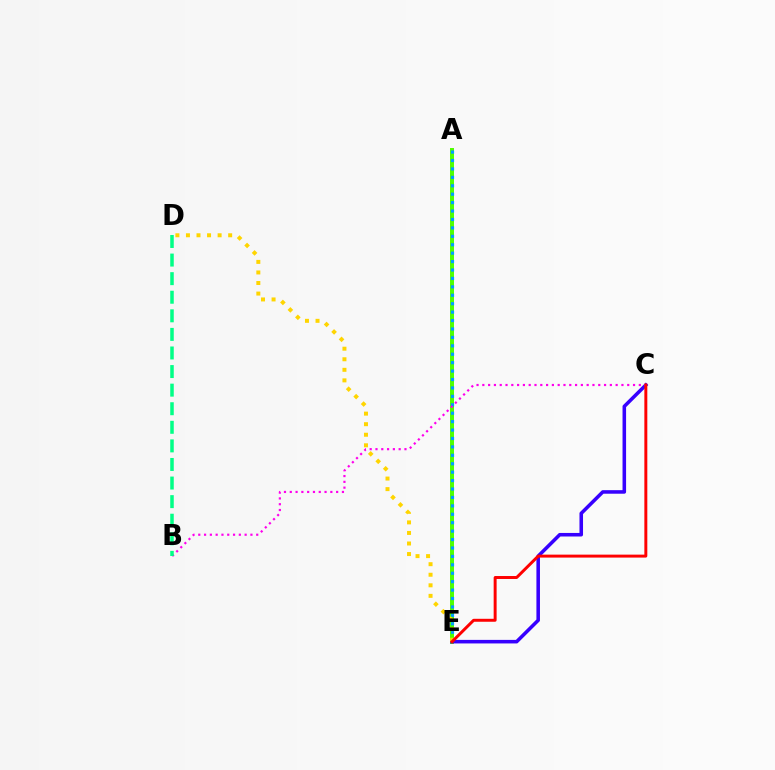{('A', 'E'): [{'color': '#4fff00', 'line_style': 'solid', 'thickness': 2.86}, {'color': '#009eff', 'line_style': 'dotted', 'thickness': 2.29}], ('C', 'E'): [{'color': '#3700ff', 'line_style': 'solid', 'thickness': 2.56}, {'color': '#ff0000', 'line_style': 'solid', 'thickness': 2.13}], ('B', 'C'): [{'color': '#ff00ed', 'line_style': 'dotted', 'thickness': 1.57}], ('B', 'D'): [{'color': '#00ff86', 'line_style': 'dashed', 'thickness': 2.52}], ('D', 'E'): [{'color': '#ffd500', 'line_style': 'dotted', 'thickness': 2.87}]}